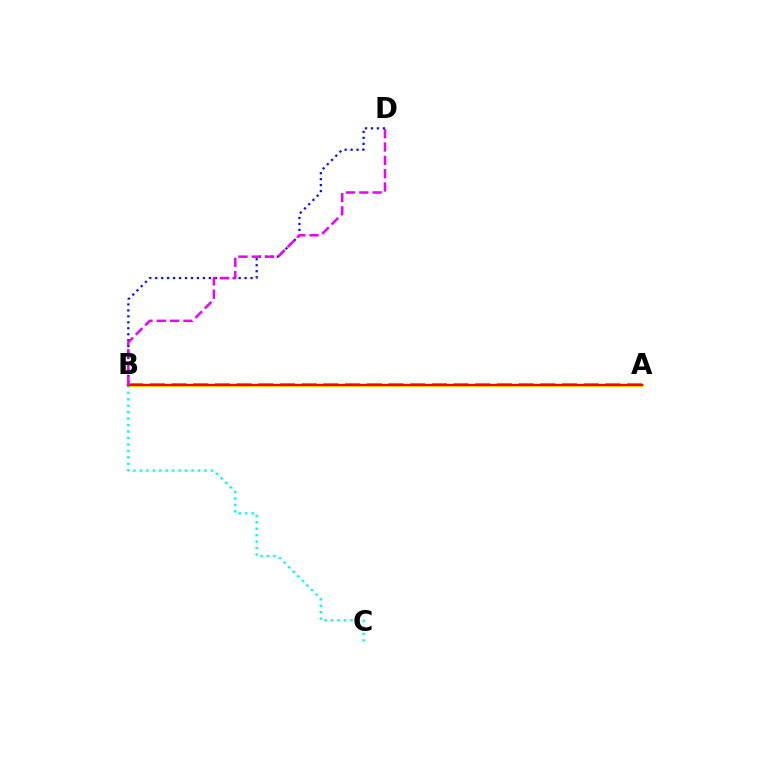{('A', 'B'): [{'color': '#08ff00', 'line_style': 'dashed', 'thickness': 2.95}, {'color': '#fcf500', 'line_style': 'solid', 'thickness': 2.02}, {'color': '#ff0000', 'line_style': 'solid', 'thickness': 1.68}], ('B', 'C'): [{'color': '#00fff6', 'line_style': 'dotted', 'thickness': 1.75}], ('B', 'D'): [{'color': '#0010ff', 'line_style': 'dotted', 'thickness': 1.62}, {'color': '#ee00ff', 'line_style': 'dashed', 'thickness': 1.81}]}